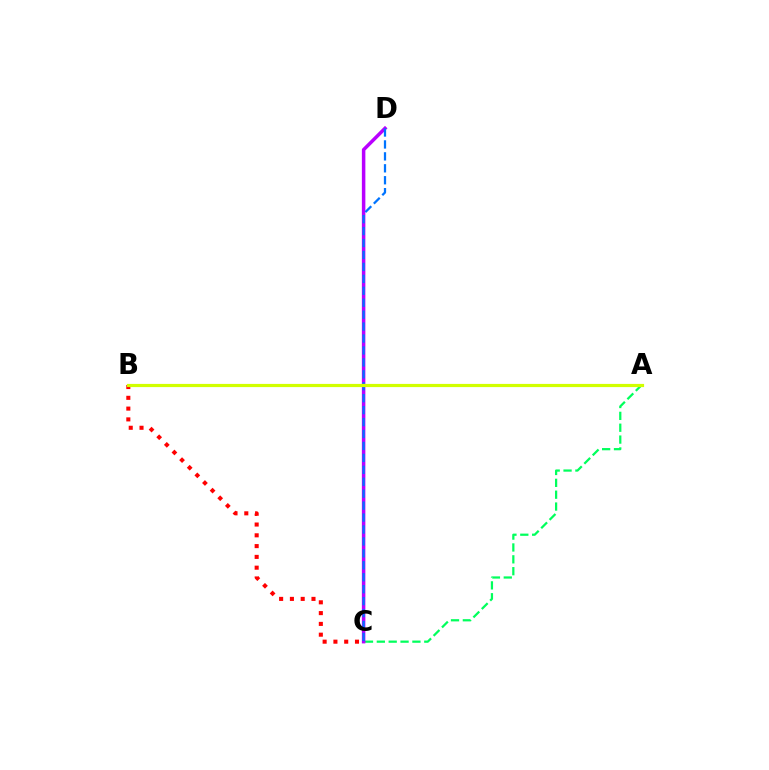{('A', 'C'): [{'color': '#00ff5c', 'line_style': 'dashed', 'thickness': 1.61}], ('C', 'D'): [{'color': '#b900ff', 'line_style': 'solid', 'thickness': 2.52}, {'color': '#0074ff', 'line_style': 'dashed', 'thickness': 1.62}], ('B', 'C'): [{'color': '#ff0000', 'line_style': 'dotted', 'thickness': 2.93}], ('A', 'B'): [{'color': '#d1ff00', 'line_style': 'solid', 'thickness': 2.3}]}